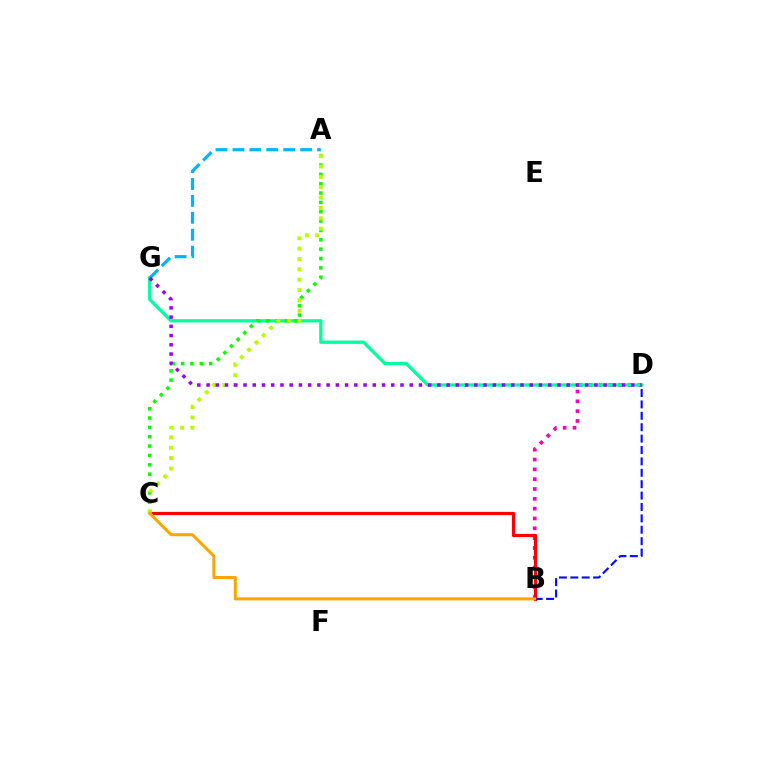{('B', 'D'): [{'color': '#ff00bd', 'line_style': 'dotted', 'thickness': 2.67}, {'color': '#0010ff', 'line_style': 'dashed', 'thickness': 1.55}], ('B', 'C'): [{'color': '#ff0000', 'line_style': 'solid', 'thickness': 2.29}, {'color': '#ffa500', 'line_style': 'solid', 'thickness': 2.18}], ('D', 'G'): [{'color': '#00ff9d', 'line_style': 'solid', 'thickness': 2.37}, {'color': '#9b00ff', 'line_style': 'dotted', 'thickness': 2.51}], ('A', 'C'): [{'color': '#08ff00', 'line_style': 'dotted', 'thickness': 2.54}, {'color': '#b3ff00', 'line_style': 'dotted', 'thickness': 2.81}], ('A', 'G'): [{'color': '#00b5ff', 'line_style': 'dashed', 'thickness': 2.3}]}